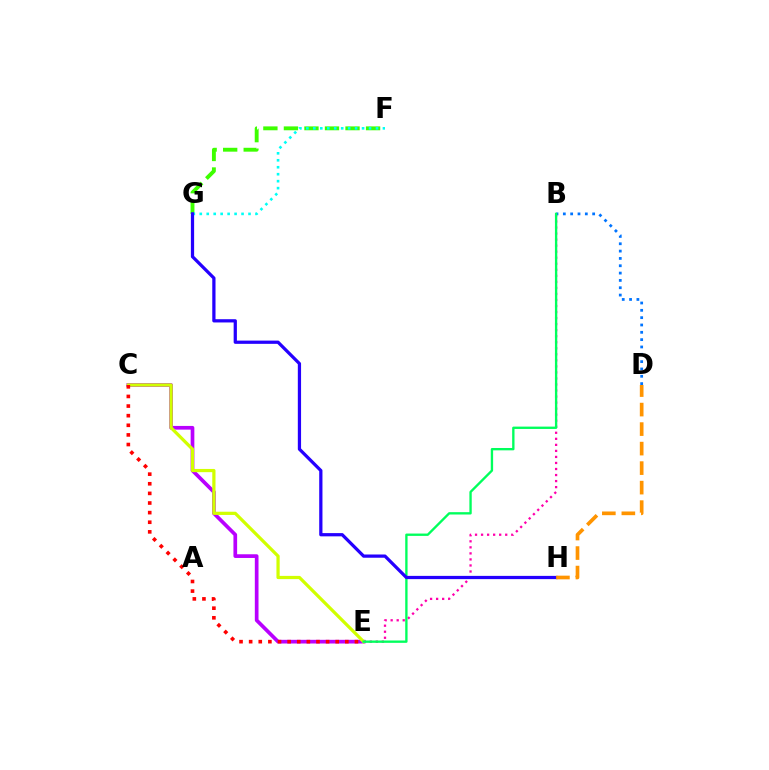{('B', 'E'): [{'color': '#ff00ac', 'line_style': 'dotted', 'thickness': 1.64}, {'color': '#00ff5c', 'line_style': 'solid', 'thickness': 1.69}], ('B', 'D'): [{'color': '#0074ff', 'line_style': 'dotted', 'thickness': 1.99}], ('F', 'G'): [{'color': '#3dff00', 'line_style': 'dashed', 'thickness': 2.79}, {'color': '#00fff6', 'line_style': 'dotted', 'thickness': 1.89}], ('C', 'E'): [{'color': '#b900ff', 'line_style': 'solid', 'thickness': 2.66}, {'color': '#d1ff00', 'line_style': 'solid', 'thickness': 2.32}, {'color': '#ff0000', 'line_style': 'dotted', 'thickness': 2.61}], ('G', 'H'): [{'color': '#2500ff', 'line_style': 'solid', 'thickness': 2.34}], ('D', 'H'): [{'color': '#ff9400', 'line_style': 'dashed', 'thickness': 2.65}]}